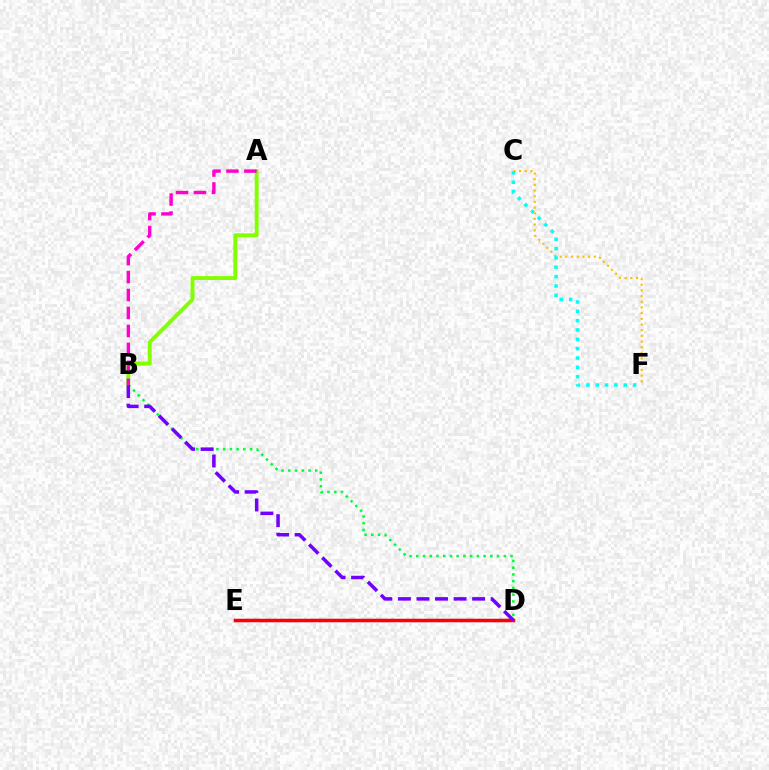{('D', 'E'): [{'color': '#004bff', 'line_style': 'solid', 'thickness': 2.24}, {'color': '#ff0000', 'line_style': 'solid', 'thickness': 2.5}], ('A', 'B'): [{'color': '#84ff00', 'line_style': 'solid', 'thickness': 2.82}, {'color': '#ff00cf', 'line_style': 'dashed', 'thickness': 2.44}], ('B', 'D'): [{'color': '#00ff39', 'line_style': 'dotted', 'thickness': 1.83}, {'color': '#7200ff', 'line_style': 'dashed', 'thickness': 2.52}], ('C', 'F'): [{'color': '#ffbd00', 'line_style': 'dotted', 'thickness': 1.54}, {'color': '#00fff6', 'line_style': 'dotted', 'thickness': 2.54}]}